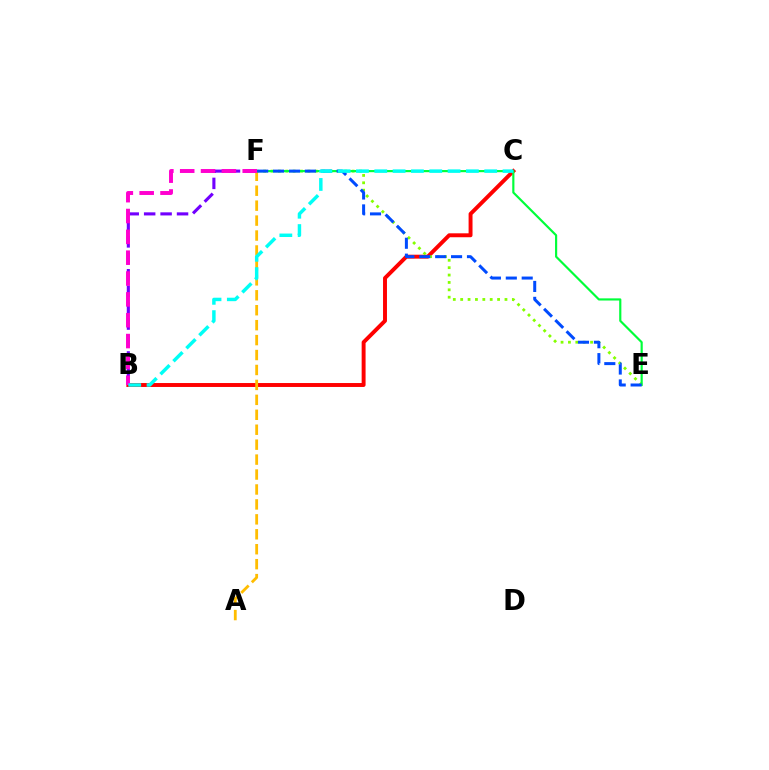{('B', 'F'): [{'color': '#7200ff', 'line_style': 'dashed', 'thickness': 2.23}, {'color': '#ff00cf', 'line_style': 'dashed', 'thickness': 2.83}], ('B', 'C'): [{'color': '#ff0000', 'line_style': 'solid', 'thickness': 2.83}, {'color': '#00fff6', 'line_style': 'dashed', 'thickness': 2.49}], ('E', 'F'): [{'color': '#84ff00', 'line_style': 'dotted', 'thickness': 2.01}, {'color': '#00ff39', 'line_style': 'solid', 'thickness': 1.56}, {'color': '#004bff', 'line_style': 'dashed', 'thickness': 2.16}], ('A', 'F'): [{'color': '#ffbd00', 'line_style': 'dashed', 'thickness': 2.03}]}